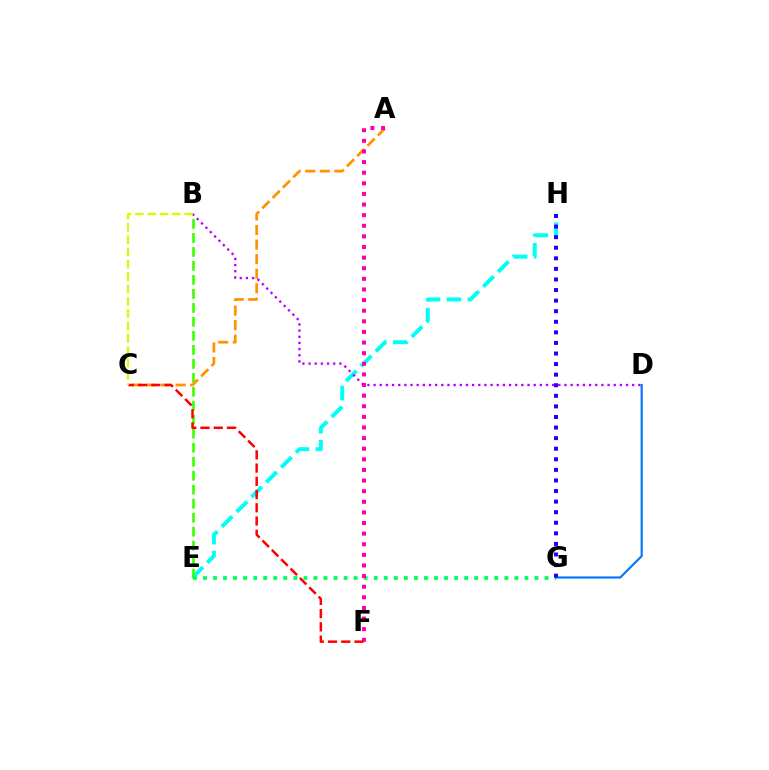{('E', 'H'): [{'color': '#00fff6', 'line_style': 'dashed', 'thickness': 2.85}], ('B', 'E'): [{'color': '#3dff00', 'line_style': 'dashed', 'thickness': 1.9}], ('E', 'G'): [{'color': '#00ff5c', 'line_style': 'dotted', 'thickness': 2.73}], ('D', 'G'): [{'color': '#0074ff', 'line_style': 'solid', 'thickness': 1.53}], ('G', 'H'): [{'color': '#2500ff', 'line_style': 'dotted', 'thickness': 2.87}], ('A', 'C'): [{'color': '#ff9400', 'line_style': 'dashed', 'thickness': 1.98}], ('A', 'F'): [{'color': '#ff00ac', 'line_style': 'dotted', 'thickness': 2.88}], ('C', 'F'): [{'color': '#ff0000', 'line_style': 'dashed', 'thickness': 1.8}], ('B', 'D'): [{'color': '#b900ff', 'line_style': 'dotted', 'thickness': 1.67}], ('B', 'C'): [{'color': '#d1ff00', 'line_style': 'dashed', 'thickness': 1.68}]}